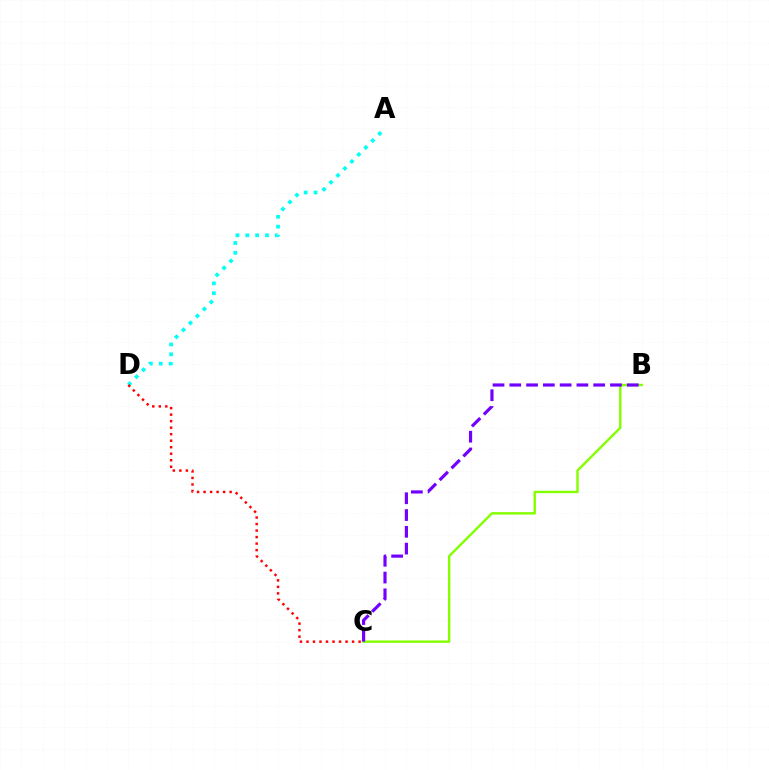{('B', 'C'): [{'color': '#84ff00', 'line_style': 'solid', 'thickness': 1.74}, {'color': '#7200ff', 'line_style': 'dashed', 'thickness': 2.28}], ('A', 'D'): [{'color': '#00fff6', 'line_style': 'dotted', 'thickness': 2.68}], ('C', 'D'): [{'color': '#ff0000', 'line_style': 'dotted', 'thickness': 1.77}]}